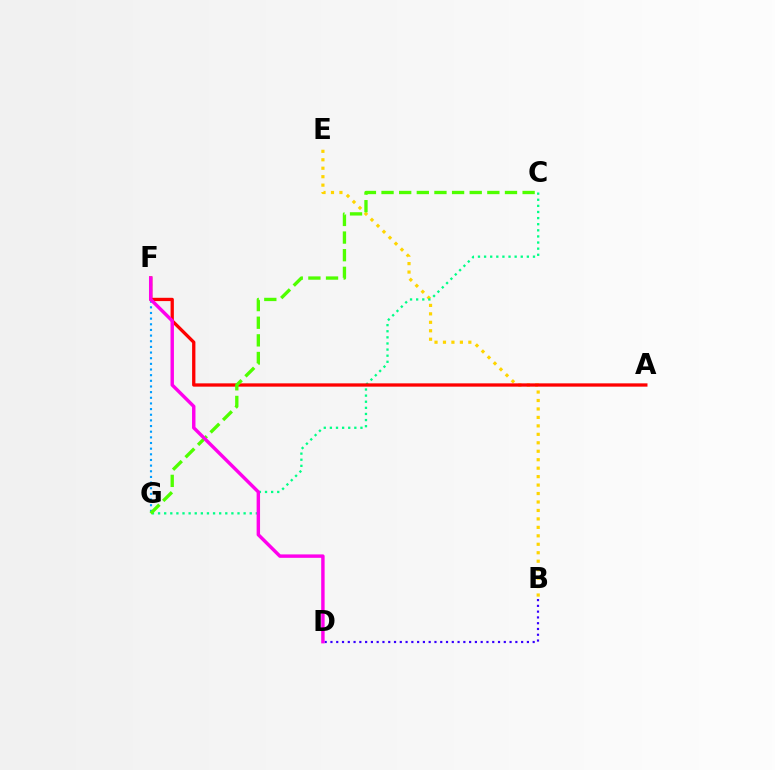{('B', 'E'): [{'color': '#ffd500', 'line_style': 'dotted', 'thickness': 2.3}], ('C', 'G'): [{'color': '#00ff86', 'line_style': 'dotted', 'thickness': 1.66}, {'color': '#4fff00', 'line_style': 'dashed', 'thickness': 2.4}], ('F', 'G'): [{'color': '#009eff', 'line_style': 'dotted', 'thickness': 1.54}], ('B', 'D'): [{'color': '#3700ff', 'line_style': 'dotted', 'thickness': 1.57}], ('A', 'F'): [{'color': '#ff0000', 'line_style': 'solid', 'thickness': 2.37}], ('D', 'F'): [{'color': '#ff00ed', 'line_style': 'solid', 'thickness': 2.47}]}